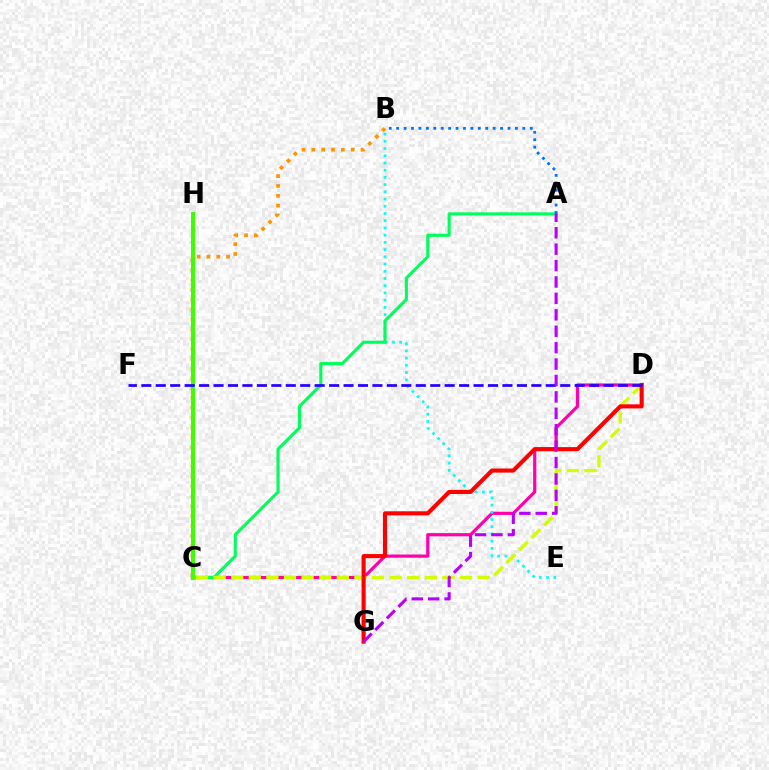{('C', 'D'): [{'color': '#ff00ac', 'line_style': 'solid', 'thickness': 2.3}, {'color': '#d1ff00', 'line_style': 'dashed', 'thickness': 2.39}], ('B', 'E'): [{'color': '#00fff6', 'line_style': 'dotted', 'thickness': 1.96}], ('B', 'C'): [{'color': '#ff9400', 'line_style': 'dotted', 'thickness': 2.67}], ('A', 'C'): [{'color': '#00ff5c', 'line_style': 'solid', 'thickness': 2.24}], ('C', 'H'): [{'color': '#3dff00', 'line_style': 'solid', 'thickness': 2.88}], ('D', 'G'): [{'color': '#ff0000', 'line_style': 'solid', 'thickness': 2.96}], ('D', 'F'): [{'color': '#2500ff', 'line_style': 'dashed', 'thickness': 1.96}], ('A', 'G'): [{'color': '#b900ff', 'line_style': 'dashed', 'thickness': 2.23}], ('A', 'B'): [{'color': '#0074ff', 'line_style': 'dotted', 'thickness': 2.02}]}